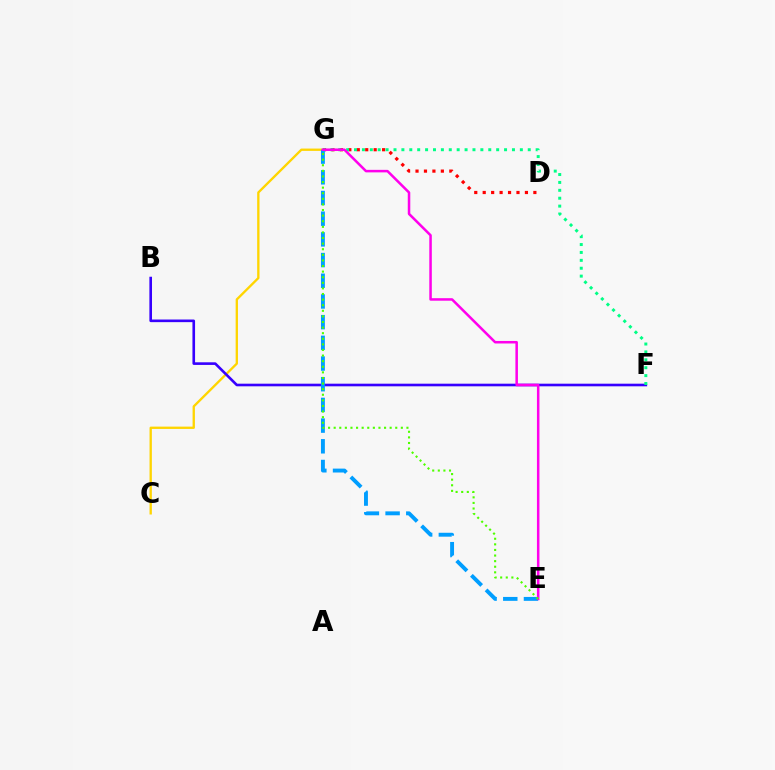{('C', 'G'): [{'color': '#ffd500', 'line_style': 'solid', 'thickness': 1.68}], ('D', 'G'): [{'color': '#ff0000', 'line_style': 'dotted', 'thickness': 2.29}], ('B', 'F'): [{'color': '#3700ff', 'line_style': 'solid', 'thickness': 1.89}], ('E', 'G'): [{'color': '#009eff', 'line_style': 'dashed', 'thickness': 2.81}, {'color': '#ff00ed', 'line_style': 'solid', 'thickness': 1.82}, {'color': '#4fff00', 'line_style': 'dotted', 'thickness': 1.52}], ('F', 'G'): [{'color': '#00ff86', 'line_style': 'dotted', 'thickness': 2.15}]}